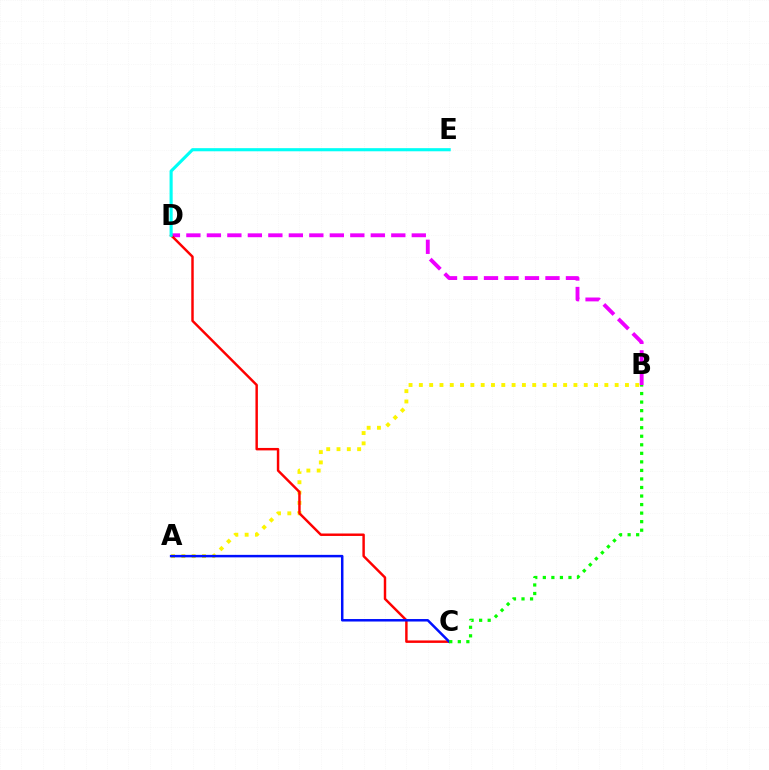{('A', 'B'): [{'color': '#fcf500', 'line_style': 'dotted', 'thickness': 2.8}], ('B', 'D'): [{'color': '#ee00ff', 'line_style': 'dashed', 'thickness': 2.78}], ('C', 'D'): [{'color': '#ff0000', 'line_style': 'solid', 'thickness': 1.77}], ('A', 'C'): [{'color': '#0010ff', 'line_style': 'solid', 'thickness': 1.8}], ('D', 'E'): [{'color': '#00fff6', 'line_style': 'solid', 'thickness': 2.24}], ('B', 'C'): [{'color': '#08ff00', 'line_style': 'dotted', 'thickness': 2.32}]}